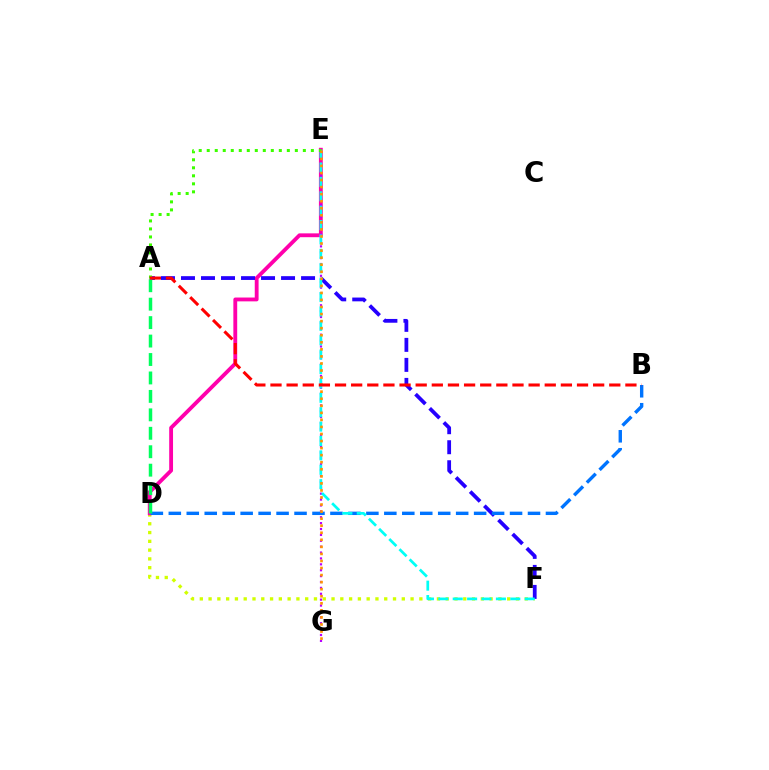{('D', 'F'): [{'color': '#d1ff00', 'line_style': 'dotted', 'thickness': 2.39}], ('D', 'E'): [{'color': '#ff00ac', 'line_style': 'solid', 'thickness': 2.76}], ('A', 'F'): [{'color': '#2500ff', 'line_style': 'dashed', 'thickness': 2.72}], ('E', 'G'): [{'color': '#b900ff', 'line_style': 'dotted', 'thickness': 1.6}, {'color': '#ff9400', 'line_style': 'dotted', 'thickness': 1.92}], ('B', 'D'): [{'color': '#0074ff', 'line_style': 'dashed', 'thickness': 2.44}], ('E', 'F'): [{'color': '#00fff6', 'line_style': 'dashed', 'thickness': 1.96}], ('A', 'D'): [{'color': '#00ff5c', 'line_style': 'dashed', 'thickness': 2.51}], ('A', 'E'): [{'color': '#3dff00', 'line_style': 'dotted', 'thickness': 2.18}], ('A', 'B'): [{'color': '#ff0000', 'line_style': 'dashed', 'thickness': 2.19}]}